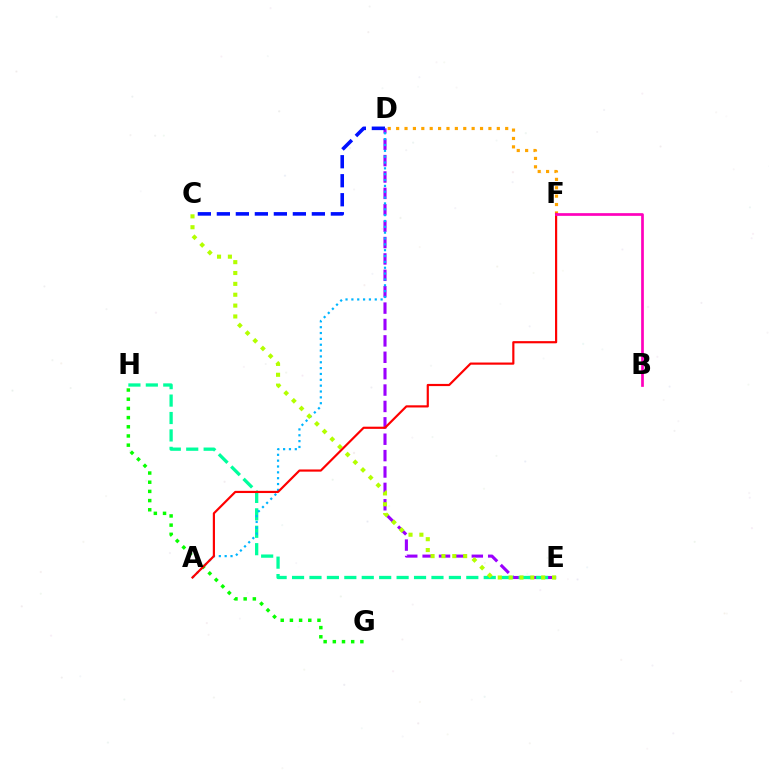{('D', 'E'): [{'color': '#9b00ff', 'line_style': 'dashed', 'thickness': 2.23}], ('E', 'H'): [{'color': '#00ff9d', 'line_style': 'dashed', 'thickness': 2.37}], ('C', 'D'): [{'color': '#0010ff', 'line_style': 'dashed', 'thickness': 2.58}], ('D', 'F'): [{'color': '#ffa500', 'line_style': 'dotted', 'thickness': 2.28}], ('A', 'D'): [{'color': '#00b5ff', 'line_style': 'dotted', 'thickness': 1.59}], ('G', 'H'): [{'color': '#08ff00', 'line_style': 'dotted', 'thickness': 2.5}], ('C', 'E'): [{'color': '#b3ff00', 'line_style': 'dotted', 'thickness': 2.95}], ('A', 'F'): [{'color': '#ff0000', 'line_style': 'solid', 'thickness': 1.57}], ('B', 'F'): [{'color': '#ff00bd', 'line_style': 'solid', 'thickness': 1.94}]}